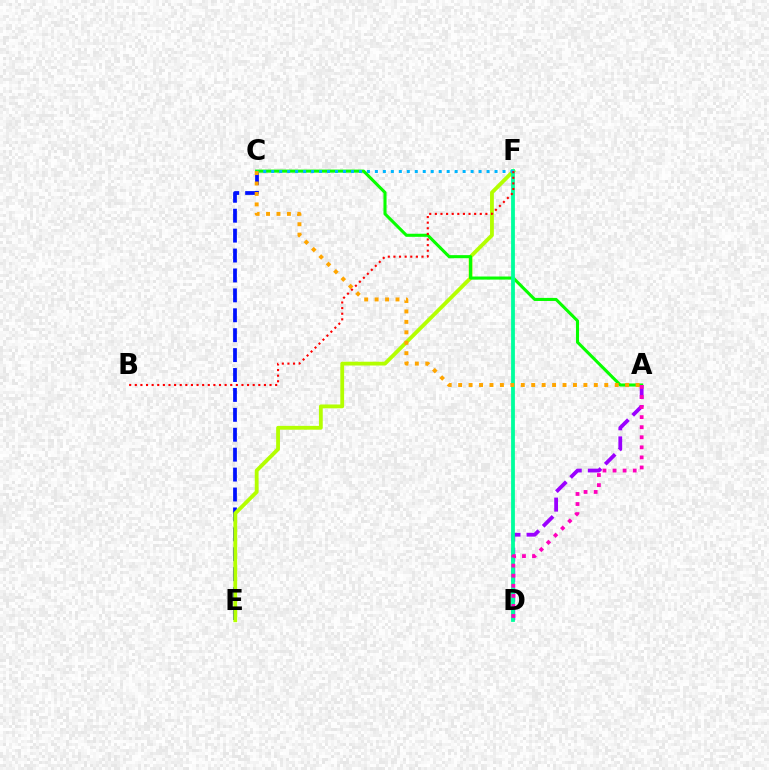{('C', 'E'): [{'color': '#0010ff', 'line_style': 'dashed', 'thickness': 2.71}], ('E', 'F'): [{'color': '#b3ff00', 'line_style': 'solid', 'thickness': 2.75}], ('A', 'D'): [{'color': '#9b00ff', 'line_style': 'dashed', 'thickness': 2.73}, {'color': '#ff00bd', 'line_style': 'dotted', 'thickness': 2.74}], ('A', 'C'): [{'color': '#08ff00', 'line_style': 'solid', 'thickness': 2.21}, {'color': '#ffa500', 'line_style': 'dotted', 'thickness': 2.84}], ('D', 'F'): [{'color': '#00ff9d', 'line_style': 'solid', 'thickness': 2.74}], ('C', 'F'): [{'color': '#00b5ff', 'line_style': 'dotted', 'thickness': 2.17}], ('B', 'F'): [{'color': '#ff0000', 'line_style': 'dotted', 'thickness': 1.53}]}